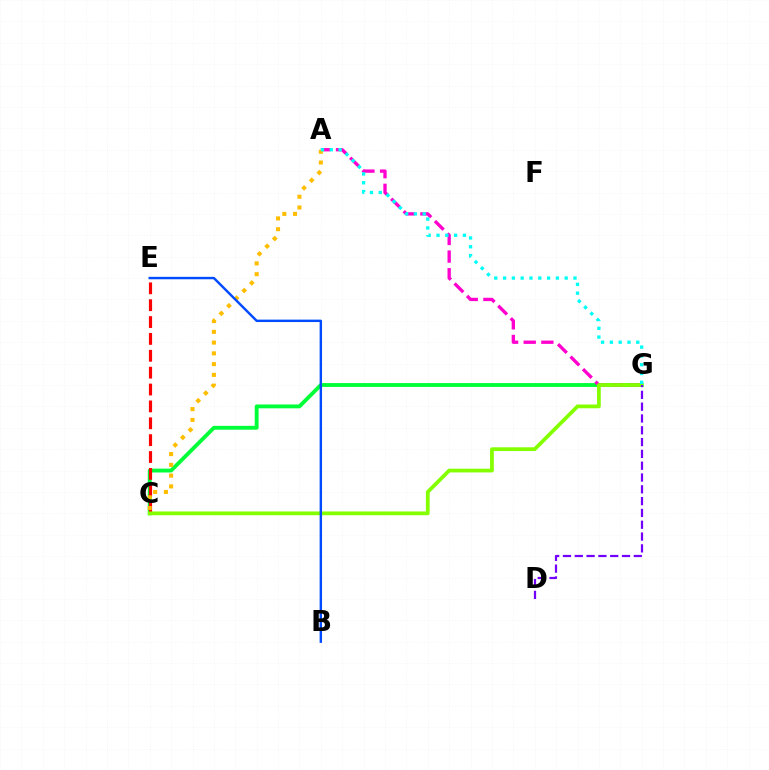{('C', 'G'): [{'color': '#00ff39', 'line_style': 'solid', 'thickness': 2.78}, {'color': '#84ff00', 'line_style': 'solid', 'thickness': 2.7}], ('C', 'E'): [{'color': '#ff0000', 'line_style': 'dashed', 'thickness': 2.29}], ('A', 'G'): [{'color': '#ff00cf', 'line_style': 'dashed', 'thickness': 2.4}, {'color': '#00fff6', 'line_style': 'dotted', 'thickness': 2.39}], ('D', 'G'): [{'color': '#7200ff', 'line_style': 'dashed', 'thickness': 1.6}], ('A', 'C'): [{'color': '#ffbd00', 'line_style': 'dotted', 'thickness': 2.93}], ('B', 'E'): [{'color': '#004bff', 'line_style': 'solid', 'thickness': 1.74}]}